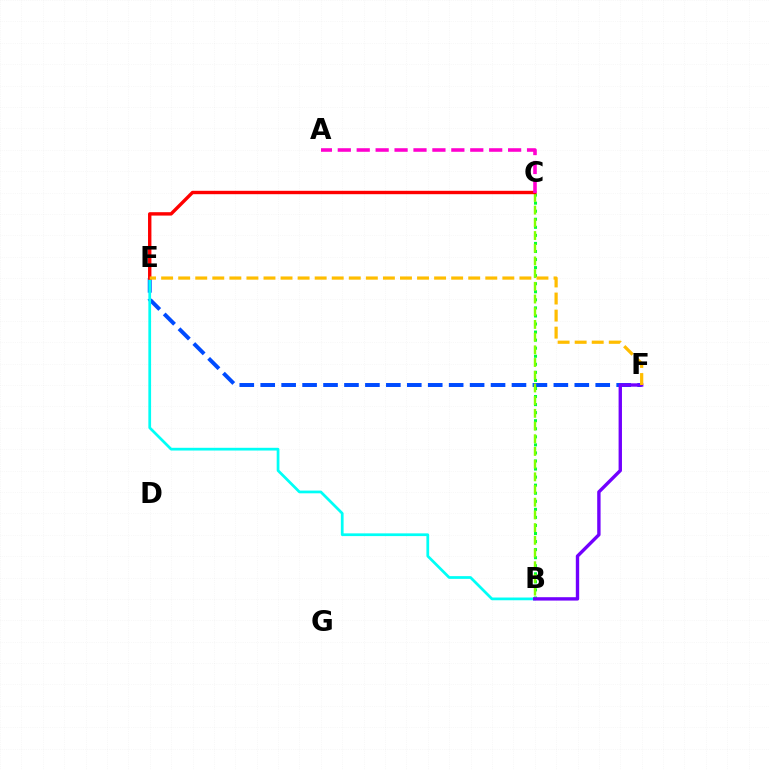{('E', 'F'): [{'color': '#004bff', 'line_style': 'dashed', 'thickness': 2.84}, {'color': '#ffbd00', 'line_style': 'dashed', 'thickness': 2.32}], ('B', 'C'): [{'color': '#00ff39', 'line_style': 'dotted', 'thickness': 2.19}, {'color': '#84ff00', 'line_style': 'dashed', 'thickness': 1.73}], ('B', 'E'): [{'color': '#00fff6', 'line_style': 'solid', 'thickness': 1.97}], ('C', 'E'): [{'color': '#ff0000', 'line_style': 'solid', 'thickness': 2.44}], ('A', 'C'): [{'color': '#ff00cf', 'line_style': 'dashed', 'thickness': 2.57}], ('B', 'F'): [{'color': '#7200ff', 'line_style': 'solid', 'thickness': 2.43}]}